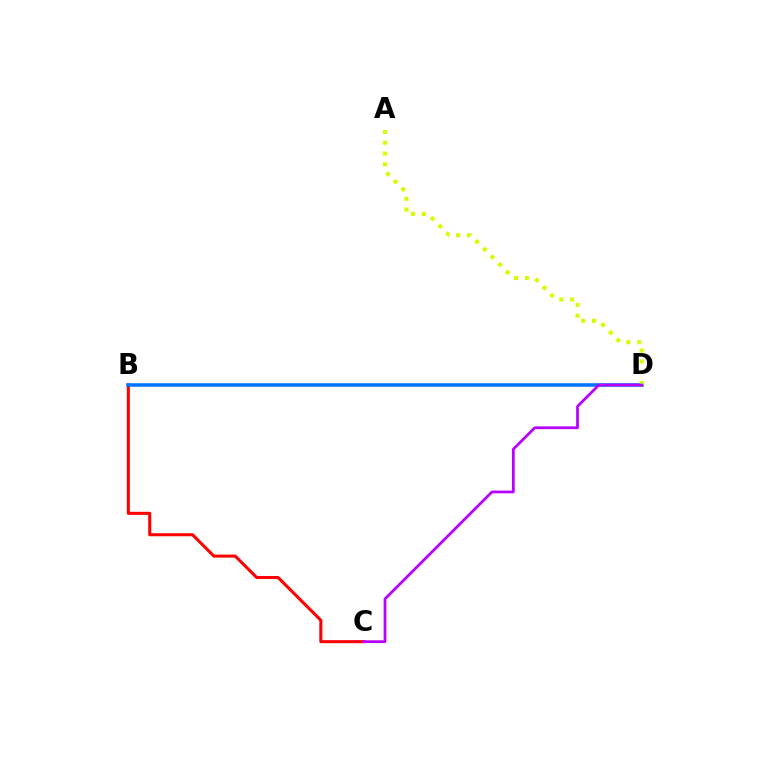{('B', 'C'): [{'color': '#ff0000', 'line_style': 'solid', 'thickness': 2.19}], ('B', 'D'): [{'color': '#00ff5c', 'line_style': 'dotted', 'thickness': 1.53}, {'color': '#0074ff', 'line_style': 'solid', 'thickness': 2.54}], ('A', 'D'): [{'color': '#d1ff00', 'line_style': 'dotted', 'thickness': 2.94}], ('C', 'D'): [{'color': '#b900ff', 'line_style': 'solid', 'thickness': 1.97}]}